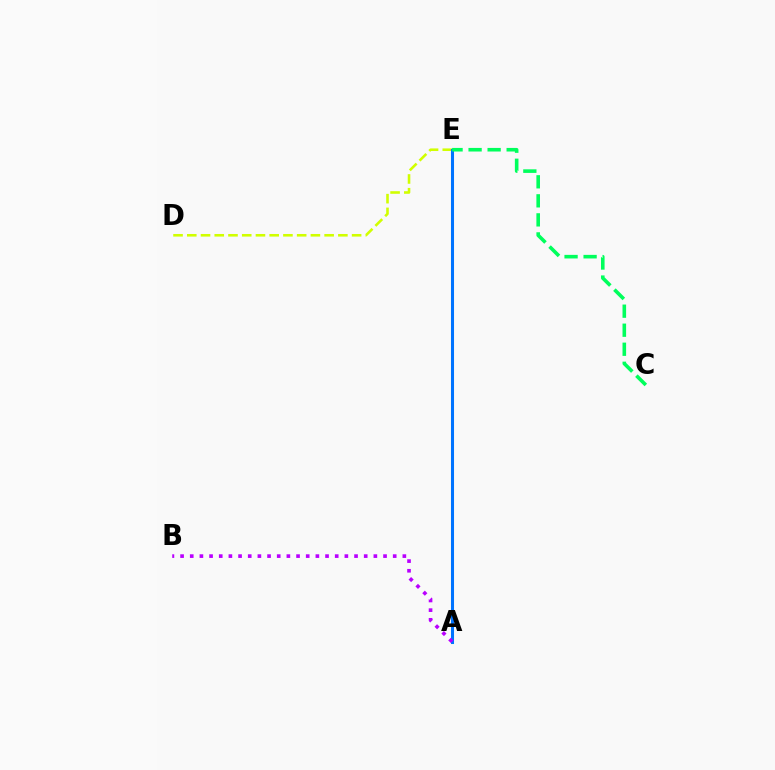{('D', 'E'): [{'color': '#d1ff00', 'line_style': 'dashed', 'thickness': 1.87}], ('A', 'E'): [{'color': '#ff0000', 'line_style': 'dotted', 'thickness': 1.95}, {'color': '#0074ff', 'line_style': 'solid', 'thickness': 2.19}], ('A', 'B'): [{'color': '#b900ff', 'line_style': 'dotted', 'thickness': 2.63}], ('C', 'E'): [{'color': '#00ff5c', 'line_style': 'dashed', 'thickness': 2.59}]}